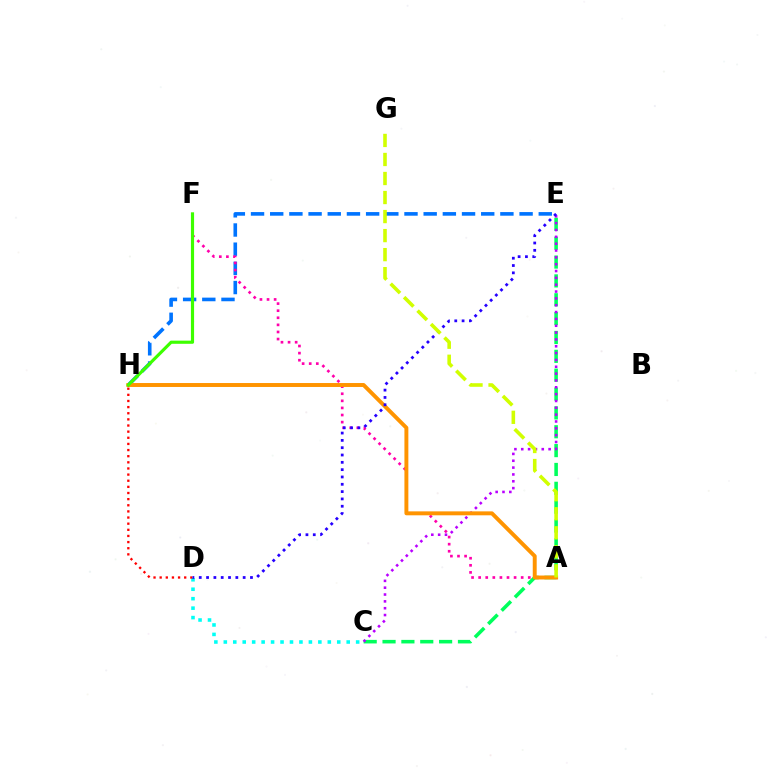{('E', 'H'): [{'color': '#0074ff', 'line_style': 'dashed', 'thickness': 2.61}], ('C', 'D'): [{'color': '#00fff6', 'line_style': 'dotted', 'thickness': 2.57}], ('A', 'F'): [{'color': '#ff00ac', 'line_style': 'dotted', 'thickness': 1.93}], ('C', 'E'): [{'color': '#00ff5c', 'line_style': 'dashed', 'thickness': 2.56}, {'color': '#b900ff', 'line_style': 'dotted', 'thickness': 1.86}], ('D', 'H'): [{'color': '#ff0000', 'line_style': 'dotted', 'thickness': 1.67}], ('A', 'H'): [{'color': '#ff9400', 'line_style': 'solid', 'thickness': 2.83}], ('F', 'H'): [{'color': '#3dff00', 'line_style': 'solid', 'thickness': 2.27}], ('D', 'E'): [{'color': '#2500ff', 'line_style': 'dotted', 'thickness': 1.99}], ('A', 'G'): [{'color': '#d1ff00', 'line_style': 'dashed', 'thickness': 2.59}]}